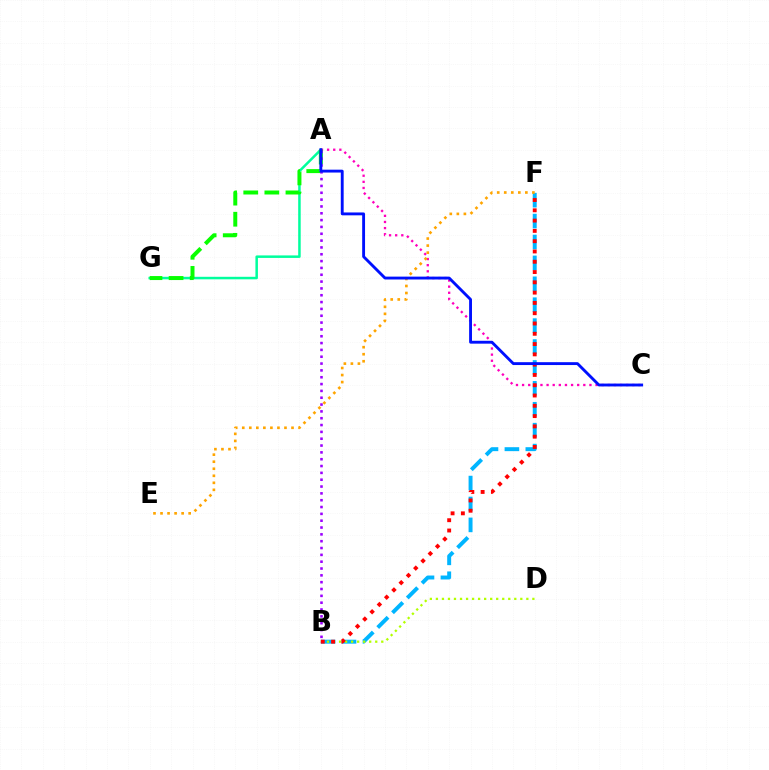{('A', 'G'): [{'color': '#00ff9d', 'line_style': 'solid', 'thickness': 1.81}, {'color': '#08ff00', 'line_style': 'dashed', 'thickness': 2.87}], ('B', 'F'): [{'color': '#00b5ff', 'line_style': 'dashed', 'thickness': 2.84}, {'color': '#ff0000', 'line_style': 'dotted', 'thickness': 2.8}], ('B', 'D'): [{'color': '#b3ff00', 'line_style': 'dotted', 'thickness': 1.64}], ('A', 'C'): [{'color': '#ff00bd', 'line_style': 'dotted', 'thickness': 1.66}, {'color': '#0010ff', 'line_style': 'solid', 'thickness': 2.06}], ('E', 'F'): [{'color': '#ffa500', 'line_style': 'dotted', 'thickness': 1.91}], ('A', 'B'): [{'color': '#9b00ff', 'line_style': 'dotted', 'thickness': 1.86}]}